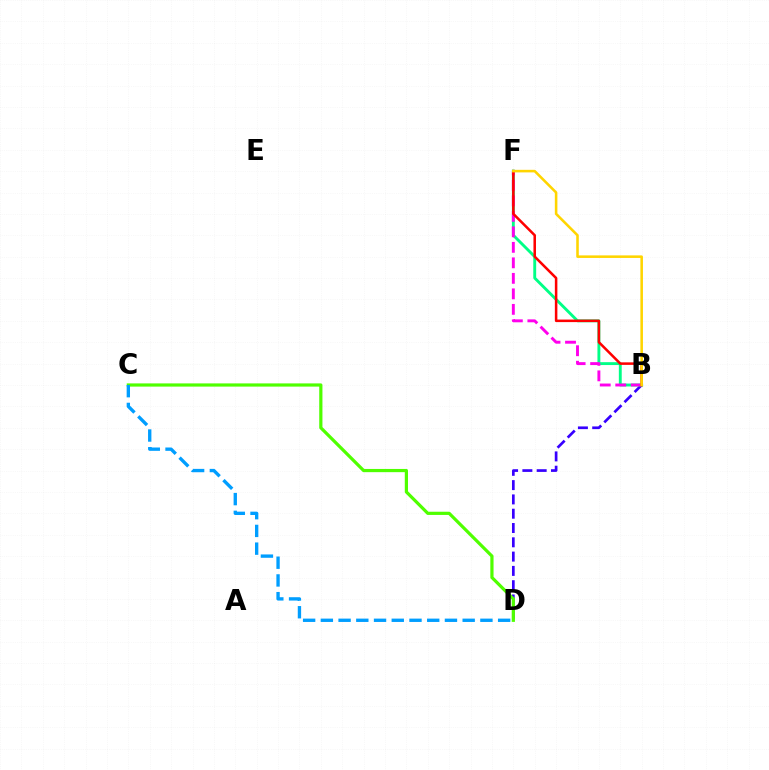{('B', 'D'): [{'color': '#3700ff', 'line_style': 'dashed', 'thickness': 1.94}], ('C', 'D'): [{'color': '#4fff00', 'line_style': 'solid', 'thickness': 2.31}, {'color': '#009eff', 'line_style': 'dashed', 'thickness': 2.41}], ('B', 'F'): [{'color': '#00ff86', 'line_style': 'solid', 'thickness': 2.07}, {'color': '#ff00ed', 'line_style': 'dashed', 'thickness': 2.11}, {'color': '#ff0000', 'line_style': 'solid', 'thickness': 1.83}, {'color': '#ffd500', 'line_style': 'solid', 'thickness': 1.85}]}